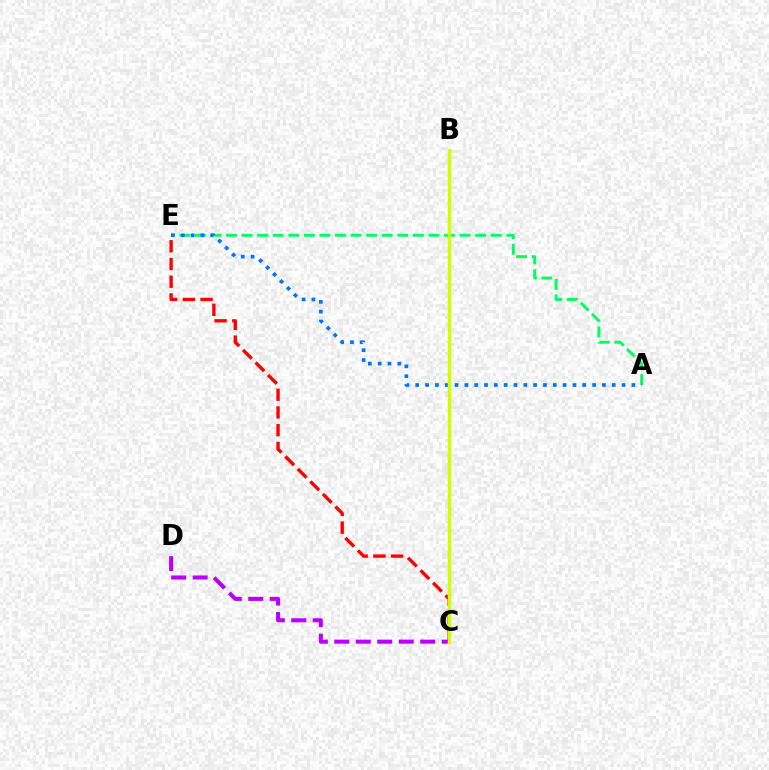{('A', 'E'): [{'color': '#00ff5c', 'line_style': 'dashed', 'thickness': 2.12}, {'color': '#0074ff', 'line_style': 'dotted', 'thickness': 2.67}], ('C', 'D'): [{'color': '#b900ff', 'line_style': 'dashed', 'thickness': 2.92}], ('C', 'E'): [{'color': '#ff0000', 'line_style': 'dashed', 'thickness': 2.41}], ('B', 'C'): [{'color': '#d1ff00', 'line_style': 'solid', 'thickness': 2.48}]}